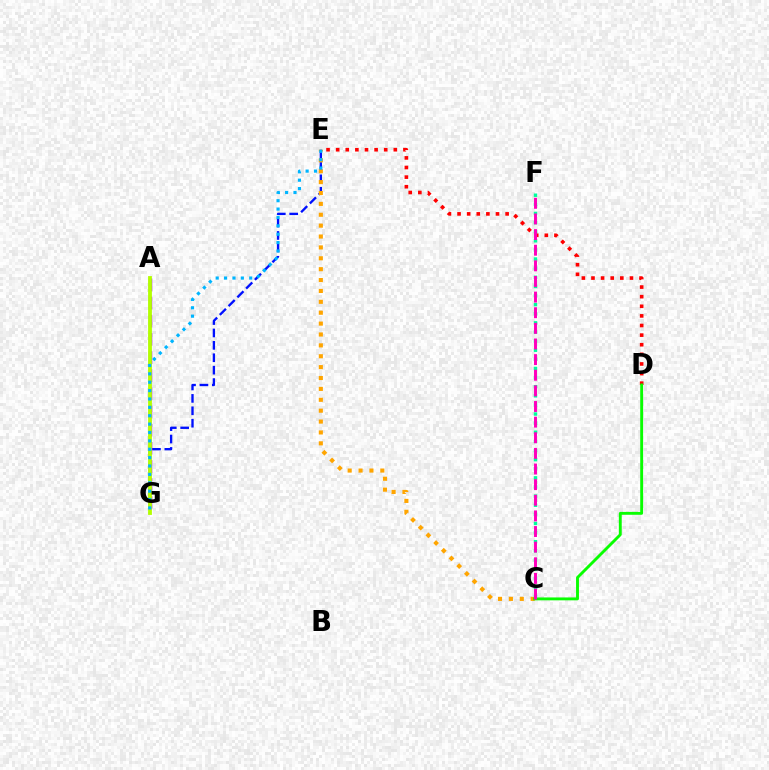{('D', 'E'): [{'color': '#ff0000', 'line_style': 'dotted', 'thickness': 2.61}], ('E', 'G'): [{'color': '#0010ff', 'line_style': 'dashed', 'thickness': 1.69}, {'color': '#00b5ff', 'line_style': 'dotted', 'thickness': 2.28}], ('C', 'E'): [{'color': '#ffa500', 'line_style': 'dotted', 'thickness': 2.96}], ('C', 'D'): [{'color': '#08ff00', 'line_style': 'solid', 'thickness': 2.08}], ('C', 'F'): [{'color': '#00ff9d', 'line_style': 'dotted', 'thickness': 2.48}, {'color': '#ff00bd', 'line_style': 'dashed', 'thickness': 2.12}], ('A', 'G'): [{'color': '#9b00ff', 'line_style': 'dashed', 'thickness': 2.47}, {'color': '#b3ff00', 'line_style': 'solid', 'thickness': 2.74}]}